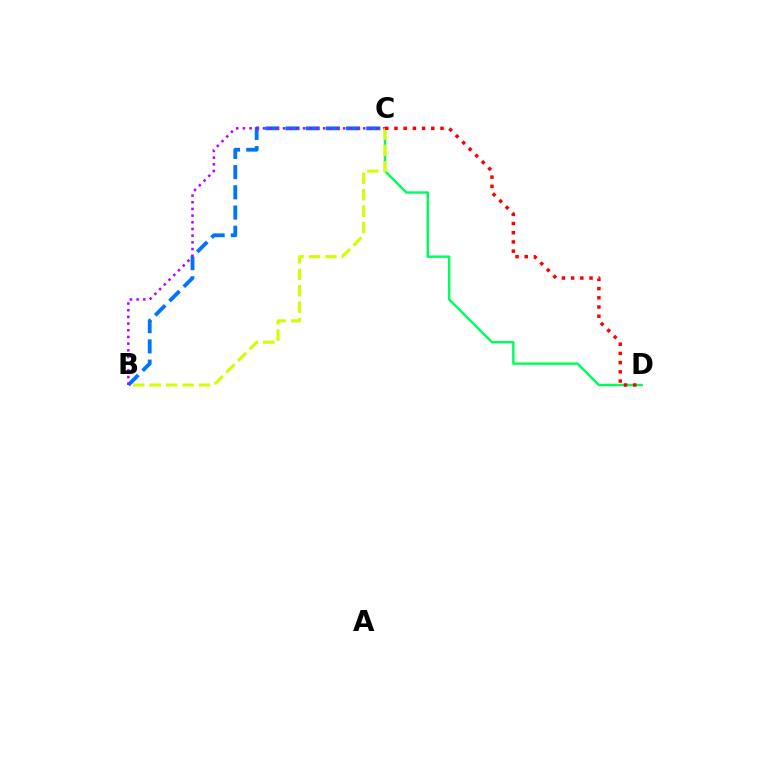{('B', 'C'): [{'color': '#0074ff', 'line_style': 'dashed', 'thickness': 2.74}, {'color': '#b900ff', 'line_style': 'dotted', 'thickness': 1.82}, {'color': '#d1ff00', 'line_style': 'dashed', 'thickness': 2.23}], ('C', 'D'): [{'color': '#00ff5c', 'line_style': 'solid', 'thickness': 1.75}, {'color': '#ff0000', 'line_style': 'dotted', 'thickness': 2.5}]}